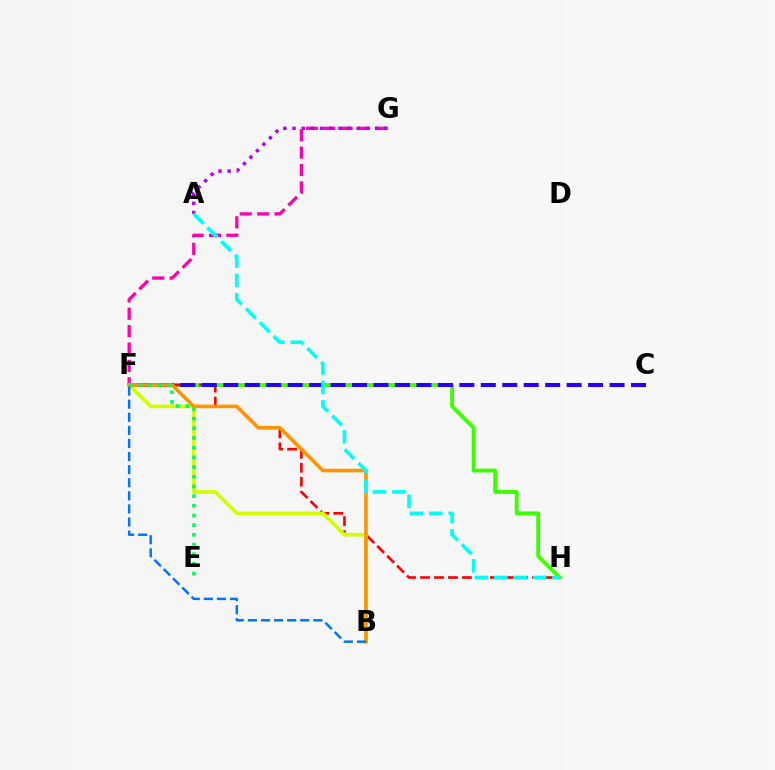{('F', 'H'): [{'color': '#3dff00', 'line_style': 'solid', 'thickness': 2.76}, {'color': '#ff0000', 'line_style': 'dashed', 'thickness': 1.9}], ('F', 'G'): [{'color': '#ff00ac', 'line_style': 'dashed', 'thickness': 2.36}], ('C', 'F'): [{'color': '#2500ff', 'line_style': 'dashed', 'thickness': 2.92}], ('A', 'G'): [{'color': '#b900ff', 'line_style': 'dotted', 'thickness': 2.49}], ('B', 'F'): [{'color': '#d1ff00', 'line_style': 'solid', 'thickness': 2.59}, {'color': '#ff9400', 'line_style': 'solid', 'thickness': 2.58}, {'color': '#0074ff', 'line_style': 'dashed', 'thickness': 1.78}], ('A', 'H'): [{'color': '#00fff6', 'line_style': 'dashed', 'thickness': 2.64}], ('E', 'F'): [{'color': '#00ff5c', 'line_style': 'dotted', 'thickness': 2.63}]}